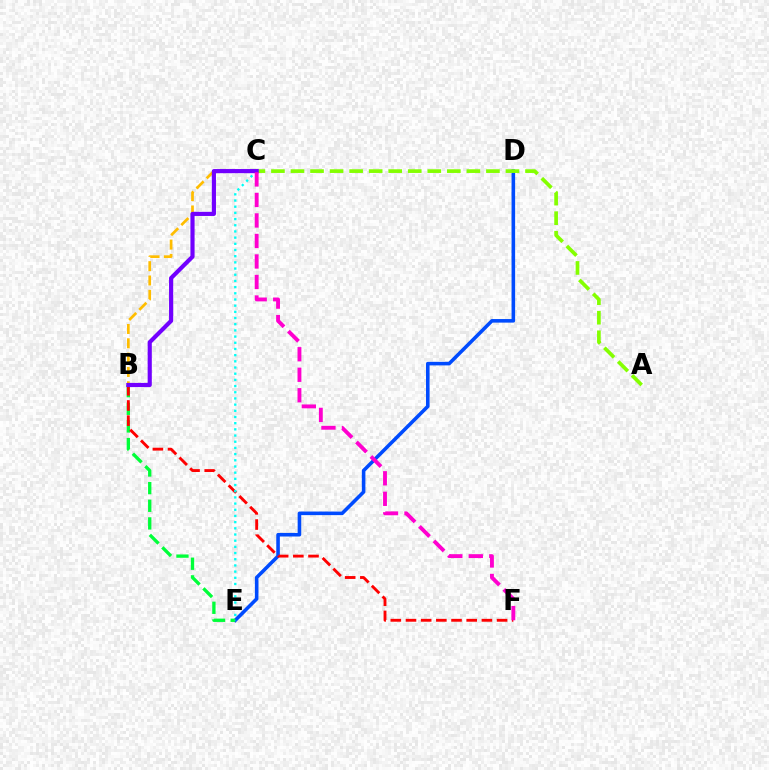{('D', 'E'): [{'color': '#004bff', 'line_style': 'solid', 'thickness': 2.57}], ('B', 'E'): [{'color': '#00ff39', 'line_style': 'dashed', 'thickness': 2.4}], ('B', 'F'): [{'color': '#ff0000', 'line_style': 'dashed', 'thickness': 2.06}], ('B', 'C'): [{'color': '#ffbd00', 'line_style': 'dashed', 'thickness': 1.95}, {'color': '#7200ff', 'line_style': 'solid', 'thickness': 2.99}], ('C', 'E'): [{'color': '#00fff6', 'line_style': 'dotted', 'thickness': 1.68}], ('A', 'C'): [{'color': '#84ff00', 'line_style': 'dashed', 'thickness': 2.66}], ('C', 'F'): [{'color': '#ff00cf', 'line_style': 'dashed', 'thickness': 2.79}]}